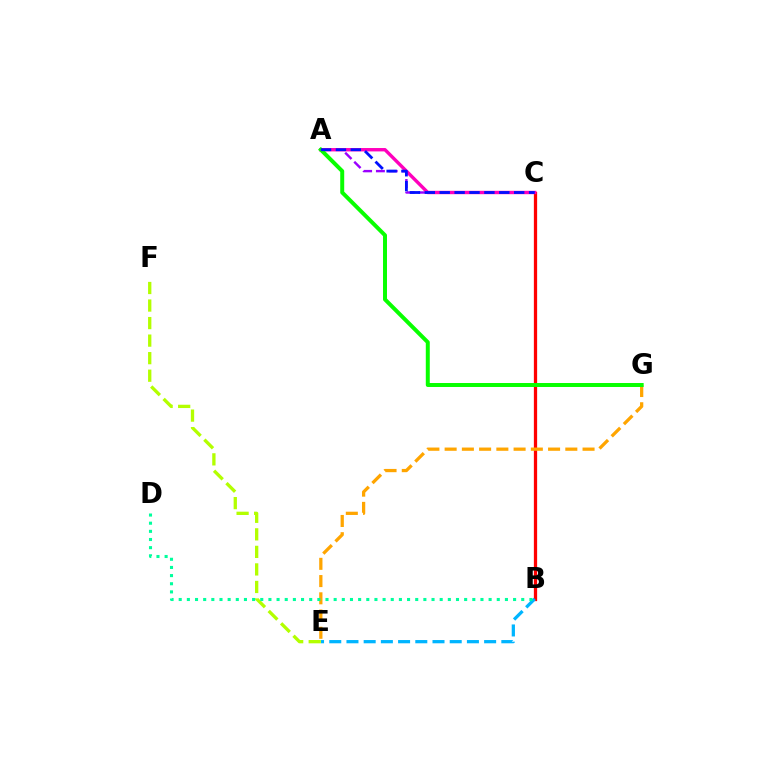{('A', 'C'): [{'color': '#9b00ff', 'line_style': 'dashed', 'thickness': 1.74}, {'color': '#ff00bd', 'line_style': 'solid', 'thickness': 2.44}, {'color': '#0010ff', 'line_style': 'dashed', 'thickness': 2.02}], ('B', 'C'): [{'color': '#ff0000', 'line_style': 'solid', 'thickness': 2.35}], ('B', 'E'): [{'color': '#00b5ff', 'line_style': 'dashed', 'thickness': 2.34}], ('E', 'G'): [{'color': '#ffa500', 'line_style': 'dashed', 'thickness': 2.34}], ('E', 'F'): [{'color': '#b3ff00', 'line_style': 'dashed', 'thickness': 2.38}], ('A', 'G'): [{'color': '#08ff00', 'line_style': 'solid', 'thickness': 2.86}], ('B', 'D'): [{'color': '#00ff9d', 'line_style': 'dotted', 'thickness': 2.22}]}